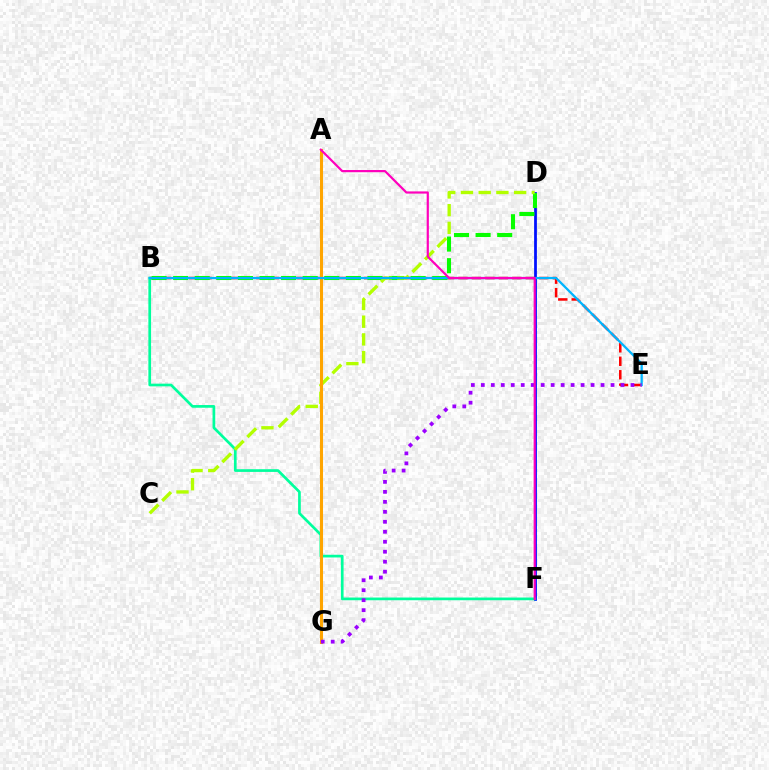{('D', 'F'): [{'color': '#0010ff', 'line_style': 'solid', 'thickness': 1.99}], ('B', 'E'): [{'color': '#ff0000', 'line_style': 'dashed', 'thickness': 1.83}, {'color': '#00b5ff', 'line_style': 'solid', 'thickness': 1.65}], ('B', 'D'): [{'color': '#08ff00', 'line_style': 'dashed', 'thickness': 2.93}], ('B', 'F'): [{'color': '#00ff9d', 'line_style': 'solid', 'thickness': 1.94}], ('C', 'D'): [{'color': '#b3ff00', 'line_style': 'dashed', 'thickness': 2.41}], ('A', 'G'): [{'color': '#ffa500', 'line_style': 'solid', 'thickness': 2.2}], ('E', 'G'): [{'color': '#9b00ff', 'line_style': 'dotted', 'thickness': 2.71}], ('A', 'F'): [{'color': '#ff00bd', 'line_style': 'solid', 'thickness': 1.58}]}